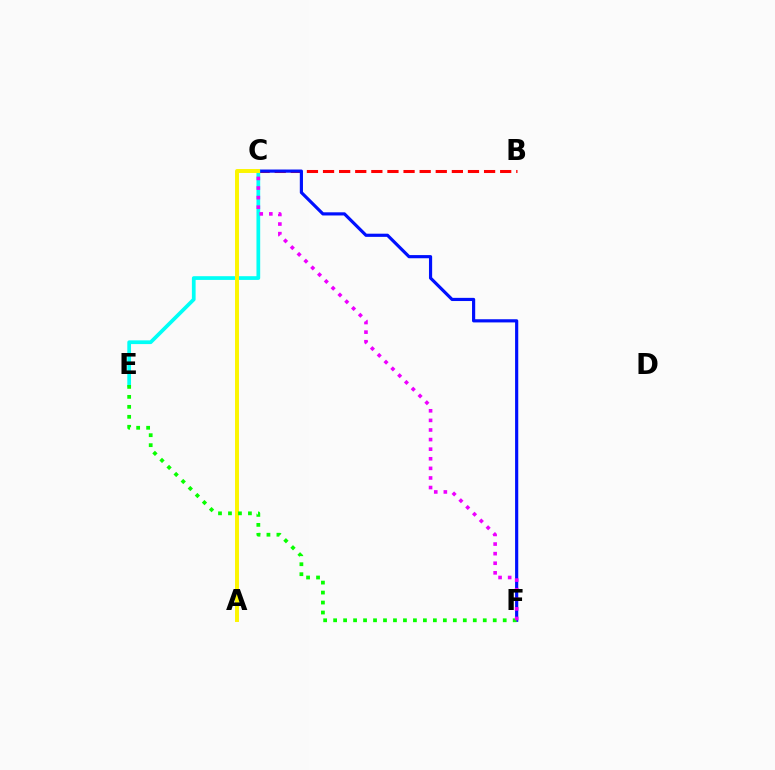{('B', 'C'): [{'color': '#ff0000', 'line_style': 'dashed', 'thickness': 2.19}], ('C', 'F'): [{'color': '#0010ff', 'line_style': 'solid', 'thickness': 2.28}, {'color': '#ee00ff', 'line_style': 'dotted', 'thickness': 2.61}], ('C', 'E'): [{'color': '#00fff6', 'line_style': 'solid', 'thickness': 2.68}], ('A', 'C'): [{'color': '#fcf500', 'line_style': 'solid', 'thickness': 2.84}], ('E', 'F'): [{'color': '#08ff00', 'line_style': 'dotted', 'thickness': 2.71}]}